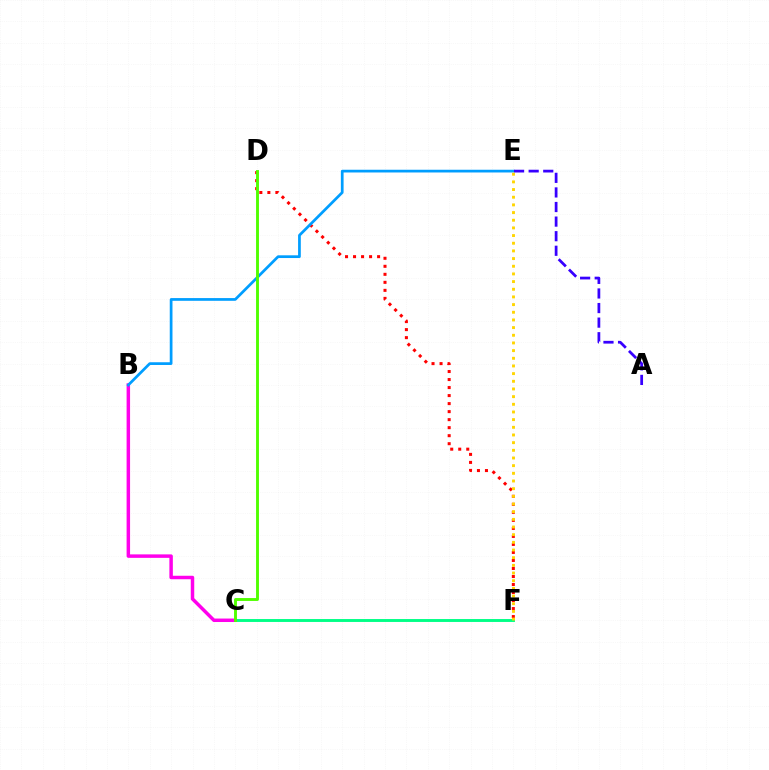{('C', 'F'): [{'color': '#00ff86', 'line_style': 'solid', 'thickness': 2.09}], ('B', 'C'): [{'color': '#ff00ed', 'line_style': 'solid', 'thickness': 2.5}], ('D', 'F'): [{'color': '#ff0000', 'line_style': 'dotted', 'thickness': 2.18}], ('B', 'E'): [{'color': '#009eff', 'line_style': 'solid', 'thickness': 1.96}], ('A', 'E'): [{'color': '#3700ff', 'line_style': 'dashed', 'thickness': 1.98}], ('C', 'D'): [{'color': '#4fff00', 'line_style': 'solid', 'thickness': 2.08}], ('E', 'F'): [{'color': '#ffd500', 'line_style': 'dotted', 'thickness': 2.08}]}